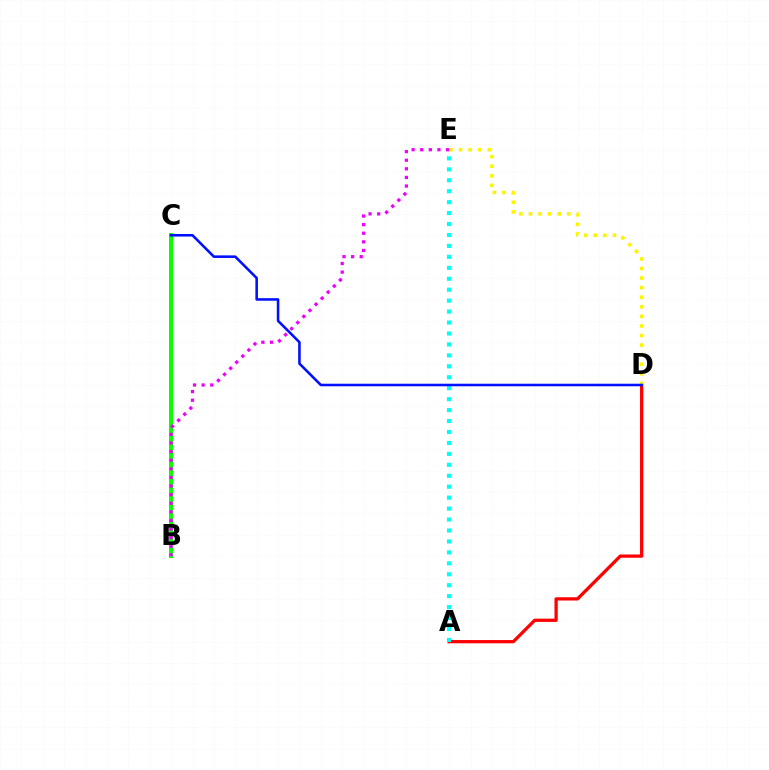{('A', 'D'): [{'color': '#ff0000', 'line_style': 'solid', 'thickness': 2.35}], ('D', 'E'): [{'color': '#fcf500', 'line_style': 'dotted', 'thickness': 2.6}], ('B', 'C'): [{'color': '#08ff00', 'line_style': 'solid', 'thickness': 2.89}], ('A', 'E'): [{'color': '#00fff6', 'line_style': 'dotted', 'thickness': 2.97}], ('C', 'D'): [{'color': '#0010ff', 'line_style': 'solid', 'thickness': 1.85}], ('B', 'E'): [{'color': '#ee00ff', 'line_style': 'dotted', 'thickness': 2.34}]}